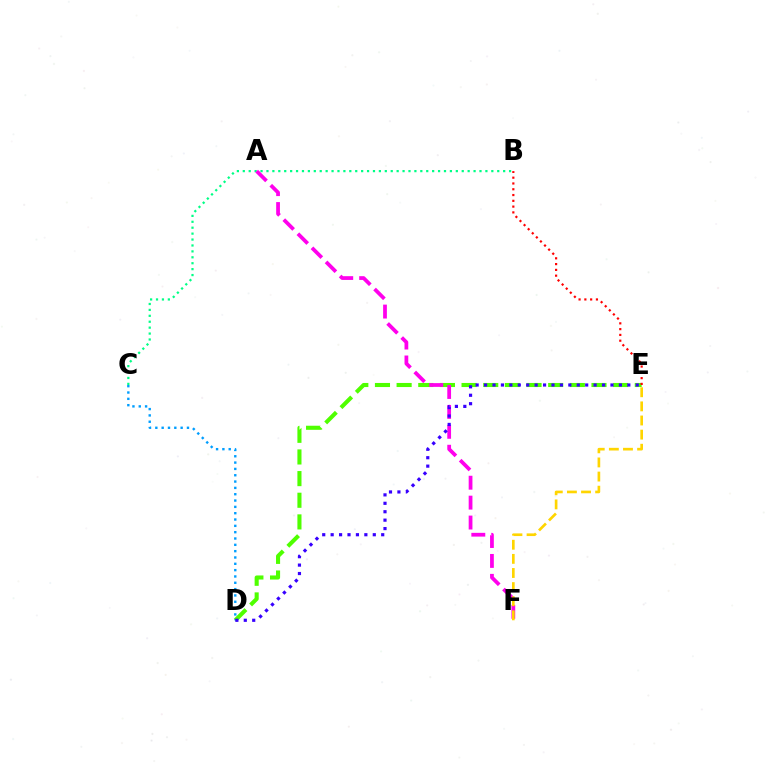{('B', 'C'): [{'color': '#00ff86', 'line_style': 'dotted', 'thickness': 1.61}], ('D', 'E'): [{'color': '#4fff00', 'line_style': 'dashed', 'thickness': 2.94}, {'color': '#3700ff', 'line_style': 'dotted', 'thickness': 2.29}], ('A', 'F'): [{'color': '#ff00ed', 'line_style': 'dashed', 'thickness': 2.71}], ('B', 'E'): [{'color': '#ff0000', 'line_style': 'dotted', 'thickness': 1.57}], ('E', 'F'): [{'color': '#ffd500', 'line_style': 'dashed', 'thickness': 1.92}], ('C', 'D'): [{'color': '#009eff', 'line_style': 'dotted', 'thickness': 1.72}]}